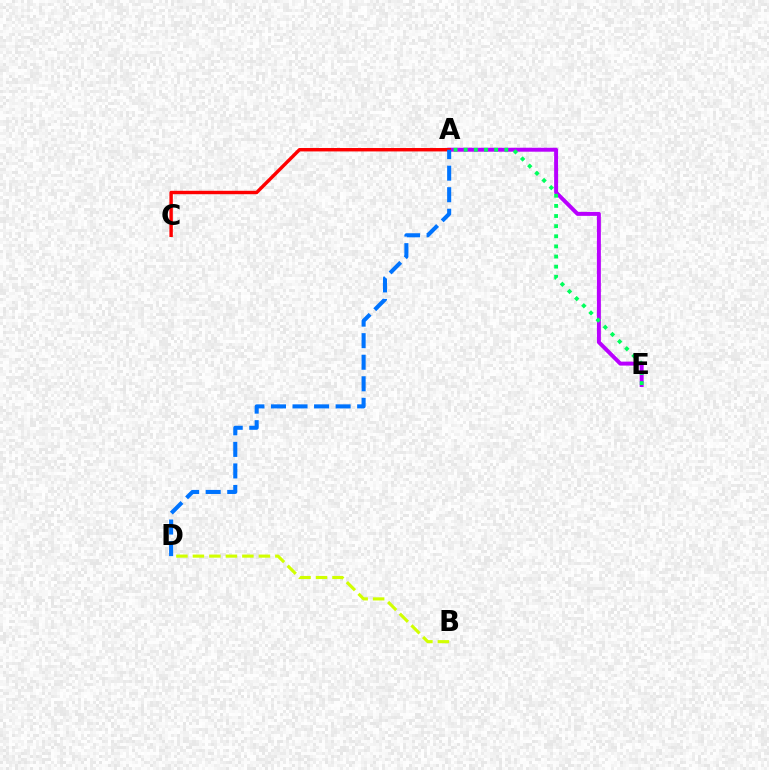{('B', 'D'): [{'color': '#d1ff00', 'line_style': 'dashed', 'thickness': 2.24}], ('A', 'E'): [{'color': '#b900ff', 'line_style': 'solid', 'thickness': 2.84}, {'color': '#00ff5c', 'line_style': 'dotted', 'thickness': 2.75}], ('A', 'C'): [{'color': '#ff0000', 'line_style': 'solid', 'thickness': 2.46}], ('A', 'D'): [{'color': '#0074ff', 'line_style': 'dashed', 'thickness': 2.93}]}